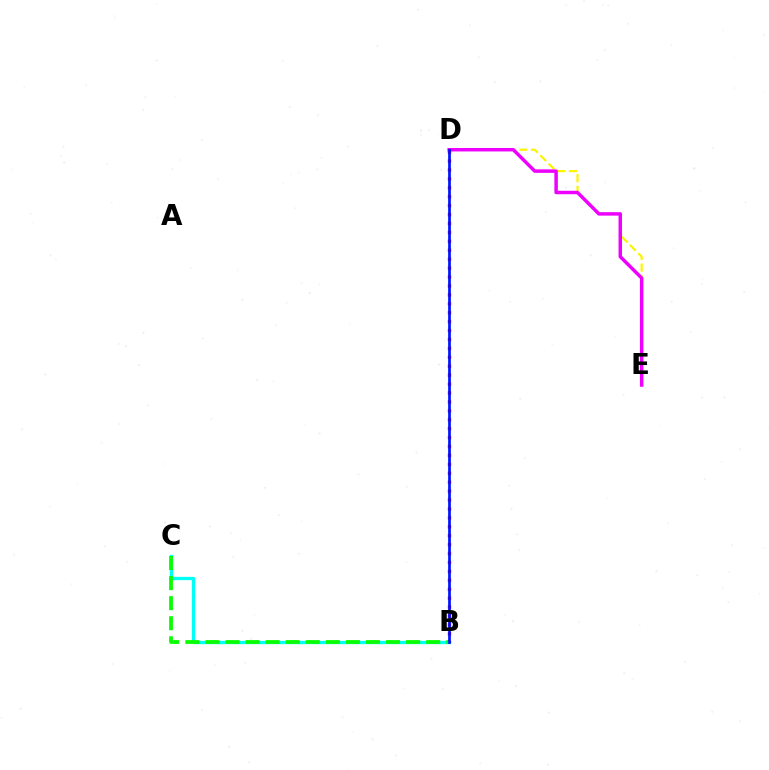{('B', 'C'): [{'color': '#00fff6', 'line_style': 'solid', 'thickness': 2.36}, {'color': '#08ff00', 'line_style': 'dashed', 'thickness': 2.73}], ('D', 'E'): [{'color': '#fcf500', 'line_style': 'dashed', 'thickness': 1.59}, {'color': '#ee00ff', 'line_style': 'solid', 'thickness': 2.5}], ('B', 'D'): [{'color': '#ff0000', 'line_style': 'dotted', 'thickness': 2.42}, {'color': '#0010ff', 'line_style': 'solid', 'thickness': 1.94}]}